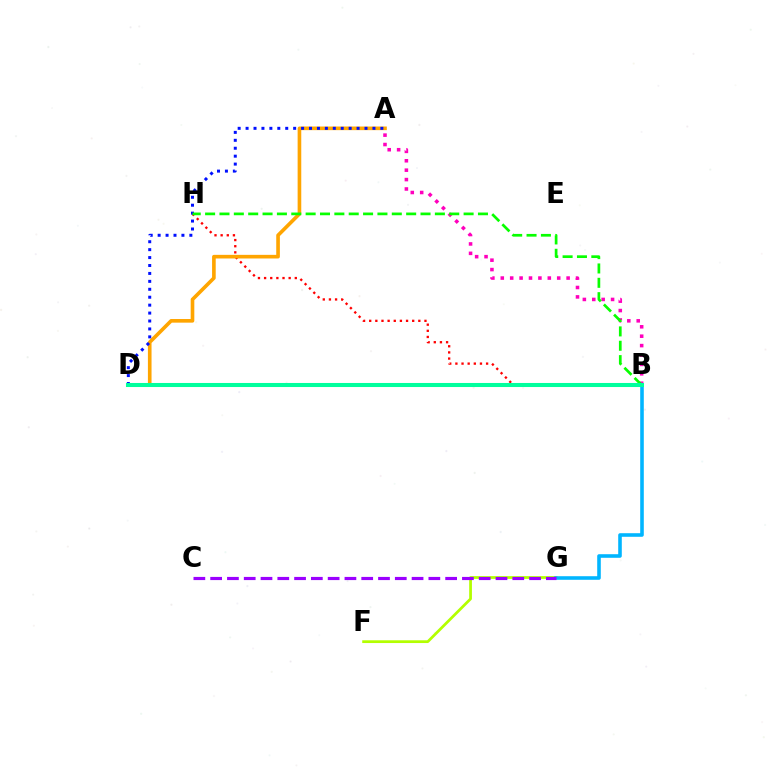{('B', 'H'): [{'color': '#ff0000', 'line_style': 'dotted', 'thickness': 1.67}, {'color': '#08ff00', 'line_style': 'dashed', 'thickness': 1.95}], ('A', 'D'): [{'color': '#ffa500', 'line_style': 'solid', 'thickness': 2.62}, {'color': '#0010ff', 'line_style': 'dotted', 'thickness': 2.15}], ('F', 'G'): [{'color': '#b3ff00', 'line_style': 'solid', 'thickness': 1.98}], ('A', 'B'): [{'color': '#ff00bd', 'line_style': 'dotted', 'thickness': 2.56}], ('B', 'G'): [{'color': '#00b5ff', 'line_style': 'solid', 'thickness': 2.58}], ('C', 'G'): [{'color': '#9b00ff', 'line_style': 'dashed', 'thickness': 2.28}], ('B', 'D'): [{'color': '#00ff9d', 'line_style': 'solid', 'thickness': 2.92}]}